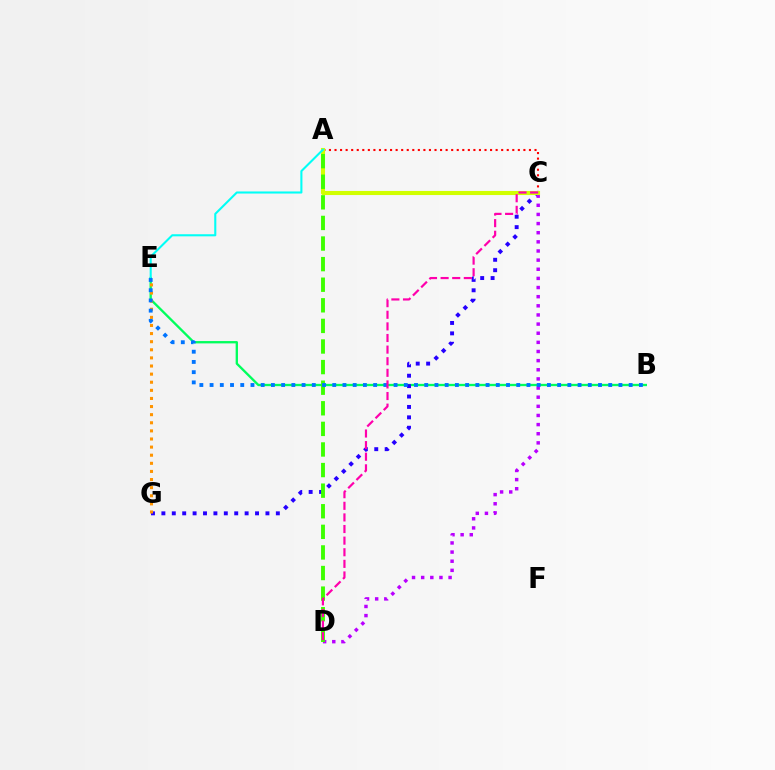{('B', 'E'): [{'color': '#00ff5c', 'line_style': 'solid', 'thickness': 1.68}, {'color': '#0074ff', 'line_style': 'dotted', 'thickness': 2.78}], ('C', 'G'): [{'color': '#2500ff', 'line_style': 'dotted', 'thickness': 2.83}], ('A', 'C'): [{'color': '#ff0000', 'line_style': 'dotted', 'thickness': 1.51}, {'color': '#d1ff00', 'line_style': 'solid', 'thickness': 2.94}], ('C', 'D'): [{'color': '#b900ff', 'line_style': 'dotted', 'thickness': 2.48}, {'color': '#ff00ac', 'line_style': 'dashed', 'thickness': 1.58}], ('E', 'G'): [{'color': '#ff9400', 'line_style': 'dotted', 'thickness': 2.2}], ('A', 'D'): [{'color': '#3dff00', 'line_style': 'dashed', 'thickness': 2.8}], ('A', 'E'): [{'color': '#00fff6', 'line_style': 'solid', 'thickness': 1.5}]}